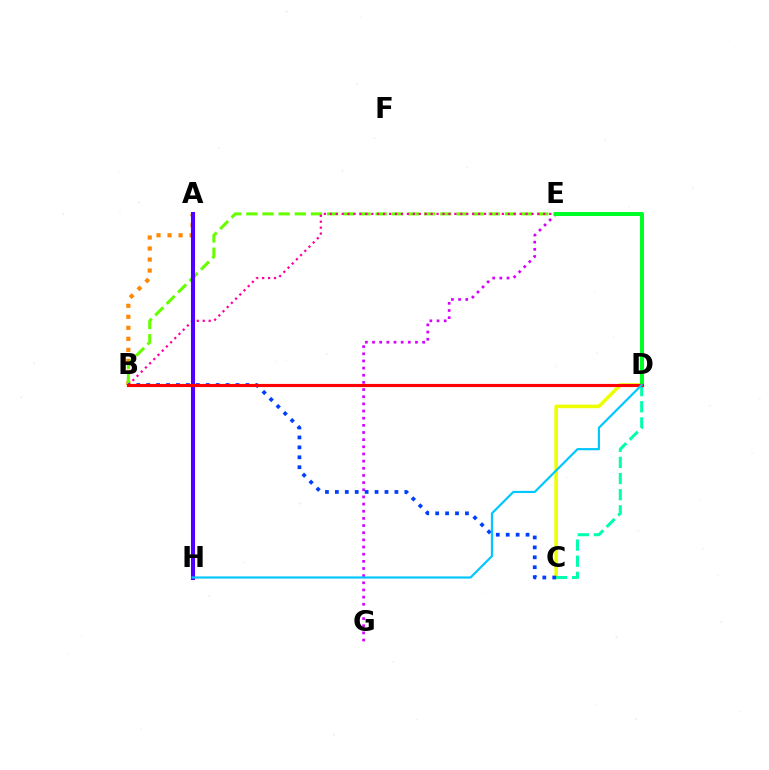{('E', 'G'): [{'color': '#d600ff', 'line_style': 'dotted', 'thickness': 1.94}], ('A', 'B'): [{'color': '#ff8800', 'line_style': 'dotted', 'thickness': 2.99}], ('B', 'E'): [{'color': '#66ff00', 'line_style': 'dashed', 'thickness': 2.2}, {'color': '#ff00a0', 'line_style': 'dotted', 'thickness': 1.61}], ('C', 'D'): [{'color': '#eeff00', 'line_style': 'solid', 'thickness': 2.57}, {'color': '#00ffaf', 'line_style': 'dashed', 'thickness': 2.19}], ('D', 'E'): [{'color': '#00ff27', 'line_style': 'solid', 'thickness': 2.89}], ('A', 'H'): [{'color': '#4f00ff', 'line_style': 'solid', 'thickness': 2.93}], ('B', 'C'): [{'color': '#003fff', 'line_style': 'dotted', 'thickness': 2.7}], ('B', 'D'): [{'color': '#ff0000', 'line_style': 'solid', 'thickness': 2.26}], ('D', 'H'): [{'color': '#00c7ff', 'line_style': 'solid', 'thickness': 1.57}]}